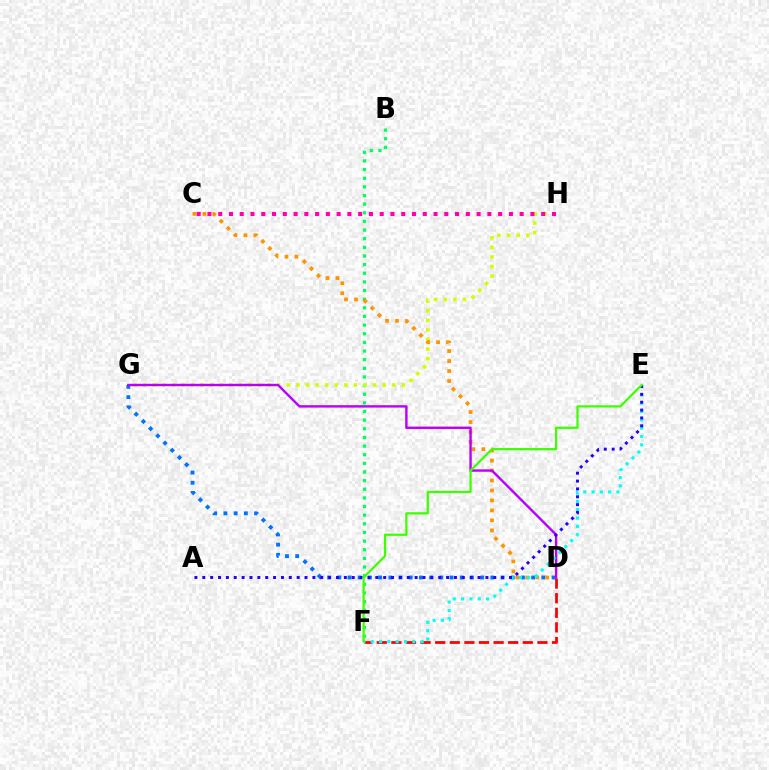{('B', 'F'): [{'color': '#00ff5c', 'line_style': 'dotted', 'thickness': 2.35}], ('G', 'H'): [{'color': '#d1ff00', 'line_style': 'dotted', 'thickness': 2.6}], ('D', 'G'): [{'color': '#0074ff', 'line_style': 'dotted', 'thickness': 2.77}, {'color': '#b900ff', 'line_style': 'solid', 'thickness': 1.72}], ('C', 'H'): [{'color': '#ff00ac', 'line_style': 'dotted', 'thickness': 2.93}], ('C', 'D'): [{'color': '#ff9400', 'line_style': 'dotted', 'thickness': 2.71}], ('D', 'F'): [{'color': '#ff0000', 'line_style': 'dashed', 'thickness': 1.98}], ('E', 'F'): [{'color': '#00fff6', 'line_style': 'dotted', 'thickness': 2.26}, {'color': '#3dff00', 'line_style': 'solid', 'thickness': 1.62}], ('A', 'E'): [{'color': '#2500ff', 'line_style': 'dotted', 'thickness': 2.14}]}